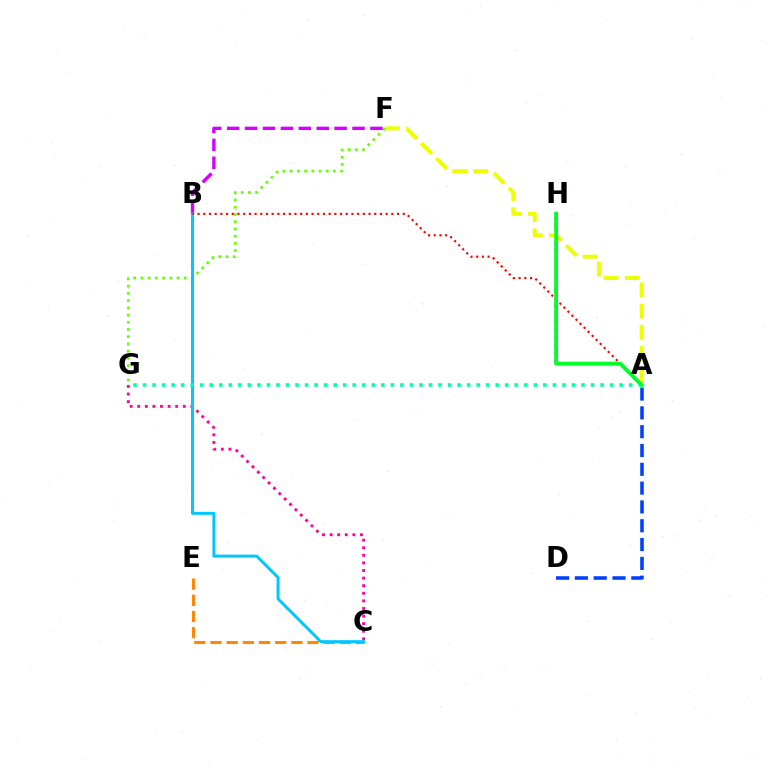{('C', 'G'): [{'color': '#ff00a0', 'line_style': 'dotted', 'thickness': 2.06}], ('F', 'G'): [{'color': '#66ff00', 'line_style': 'dotted', 'thickness': 1.96}], ('A', 'H'): [{'color': '#4f00ff', 'line_style': 'dotted', 'thickness': 2.15}, {'color': '#00ff27', 'line_style': 'solid', 'thickness': 2.75}], ('B', 'F'): [{'color': '#d600ff', 'line_style': 'dashed', 'thickness': 2.43}], ('C', 'E'): [{'color': '#ff8800', 'line_style': 'dashed', 'thickness': 2.2}], ('A', 'F'): [{'color': '#eeff00', 'line_style': 'dashed', 'thickness': 2.88}], ('B', 'C'): [{'color': '#00c7ff', 'line_style': 'solid', 'thickness': 2.14}], ('A', 'B'): [{'color': '#ff0000', 'line_style': 'dotted', 'thickness': 1.55}], ('A', 'D'): [{'color': '#003fff', 'line_style': 'dashed', 'thickness': 2.56}], ('A', 'G'): [{'color': '#00ffaf', 'line_style': 'dotted', 'thickness': 2.59}]}